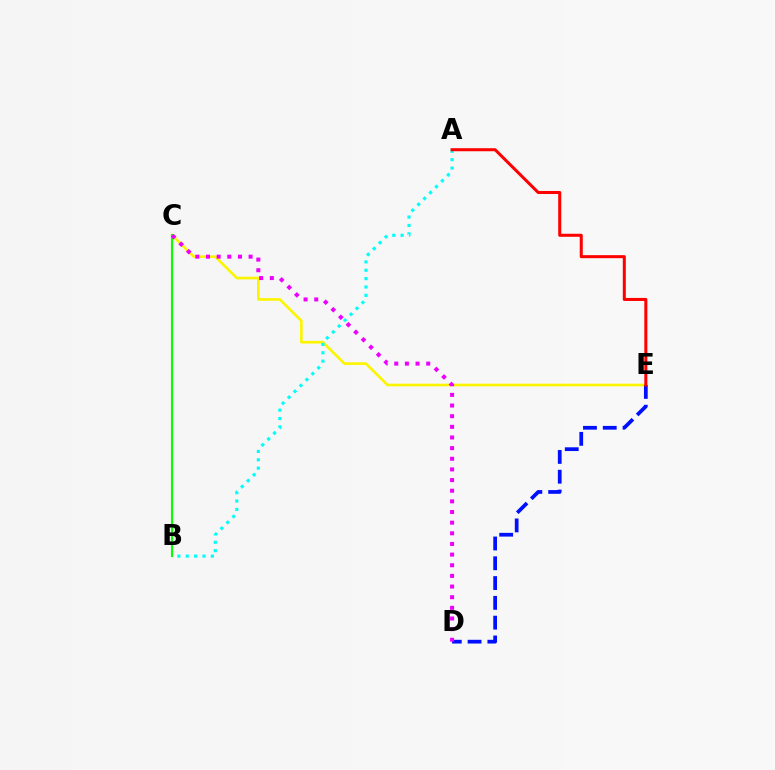{('C', 'E'): [{'color': '#fcf500', 'line_style': 'solid', 'thickness': 1.9}], ('A', 'B'): [{'color': '#00fff6', 'line_style': 'dotted', 'thickness': 2.27}], ('D', 'E'): [{'color': '#0010ff', 'line_style': 'dashed', 'thickness': 2.69}], ('B', 'C'): [{'color': '#08ff00', 'line_style': 'solid', 'thickness': 1.54}], ('A', 'E'): [{'color': '#ff0000', 'line_style': 'solid', 'thickness': 2.19}], ('C', 'D'): [{'color': '#ee00ff', 'line_style': 'dotted', 'thickness': 2.89}]}